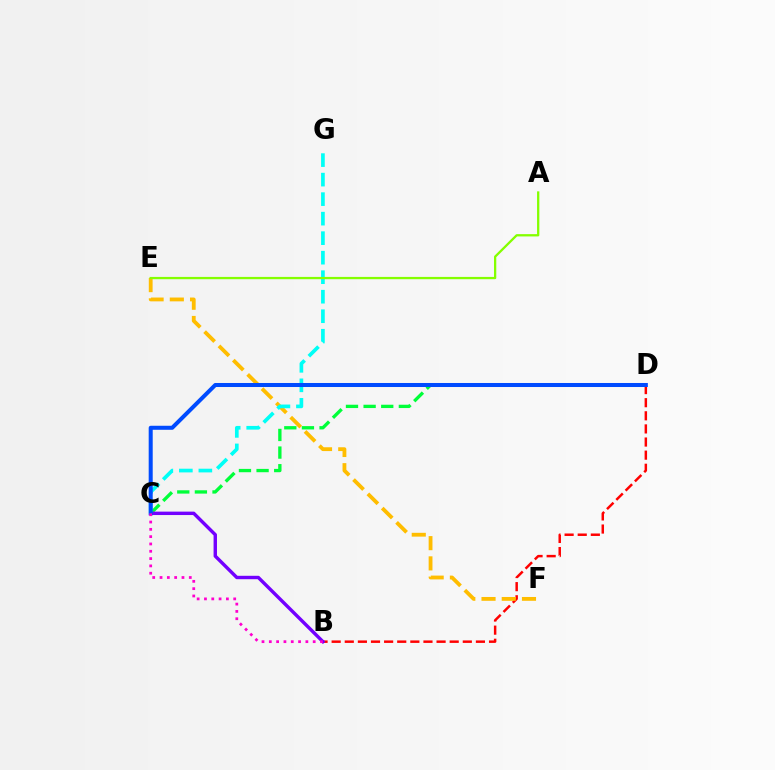{('B', 'D'): [{'color': '#ff0000', 'line_style': 'dashed', 'thickness': 1.78}], ('C', 'D'): [{'color': '#00ff39', 'line_style': 'dashed', 'thickness': 2.39}, {'color': '#004bff', 'line_style': 'solid', 'thickness': 2.9}], ('E', 'F'): [{'color': '#ffbd00', 'line_style': 'dashed', 'thickness': 2.75}], ('C', 'G'): [{'color': '#00fff6', 'line_style': 'dashed', 'thickness': 2.65}], ('B', 'C'): [{'color': '#7200ff', 'line_style': 'solid', 'thickness': 2.46}, {'color': '#ff00cf', 'line_style': 'dotted', 'thickness': 1.99}], ('A', 'E'): [{'color': '#84ff00', 'line_style': 'solid', 'thickness': 1.65}]}